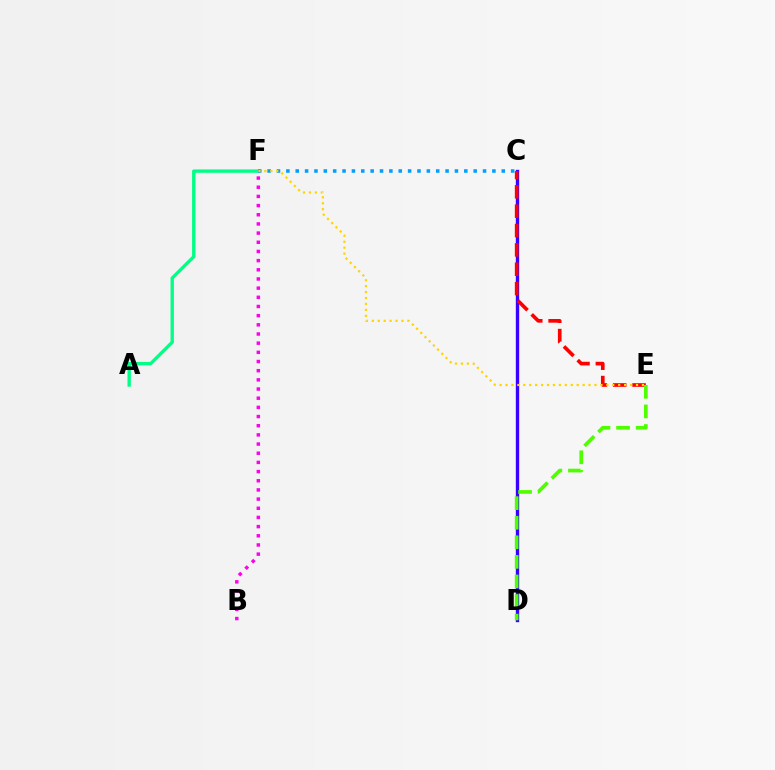{('C', 'D'): [{'color': '#3700ff', 'line_style': 'solid', 'thickness': 2.42}], ('C', 'E'): [{'color': '#ff0000', 'line_style': 'dashed', 'thickness': 2.63}], ('B', 'F'): [{'color': '#ff00ed', 'line_style': 'dotted', 'thickness': 2.49}], ('A', 'F'): [{'color': '#00ff86', 'line_style': 'solid', 'thickness': 2.41}], ('D', 'E'): [{'color': '#4fff00', 'line_style': 'dashed', 'thickness': 2.66}], ('C', 'F'): [{'color': '#009eff', 'line_style': 'dotted', 'thickness': 2.54}], ('E', 'F'): [{'color': '#ffd500', 'line_style': 'dotted', 'thickness': 1.61}]}